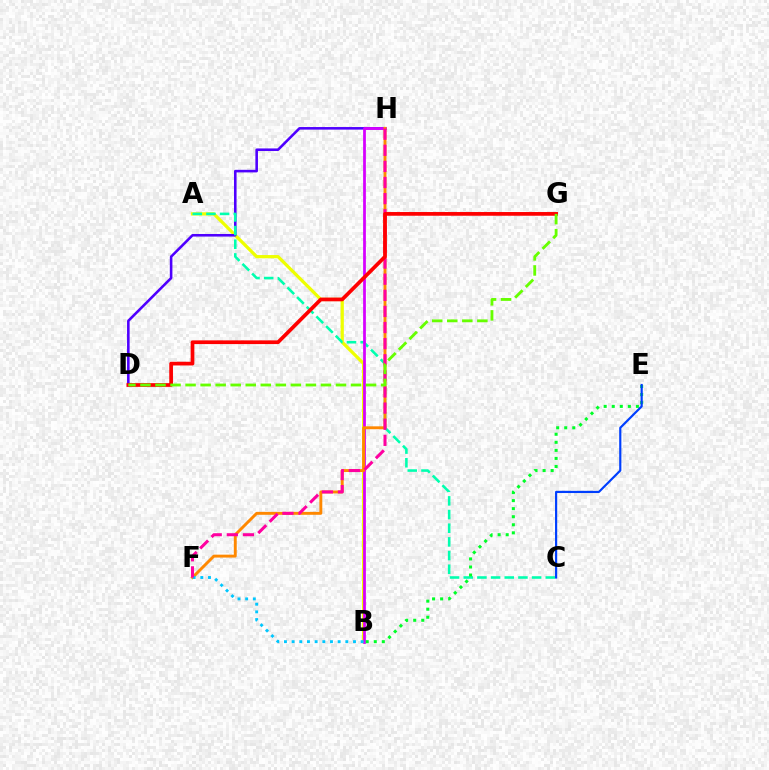{('A', 'B'): [{'color': '#eeff00', 'line_style': 'solid', 'thickness': 2.33}], ('D', 'H'): [{'color': '#4f00ff', 'line_style': 'solid', 'thickness': 1.86}], ('A', 'C'): [{'color': '#00ffaf', 'line_style': 'dashed', 'thickness': 1.86}], ('B', 'H'): [{'color': '#d600ff', 'line_style': 'solid', 'thickness': 1.99}], ('F', 'H'): [{'color': '#ff8800', 'line_style': 'solid', 'thickness': 2.09}, {'color': '#ff00a0', 'line_style': 'dashed', 'thickness': 2.19}], ('B', 'E'): [{'color': '#00ff27', 'line_style': 'dotted', 'thickness': 2.19}], ('B', 'F'): [{'color': '#00c7ff', 'line_style': 'dotted', 'thickness': 2.08}], ('D', 'G'): [{'color': '#ff0000', 'line_style': 'solid', 'thickness': 2.67}, {'color': '#66ff00', 'line_style': 'dashed', 'thickness': 2.04}], ('C', 'E'): [{'color': '#003fff', 'line_style': 'solid', 'thickness': 1.57}]}